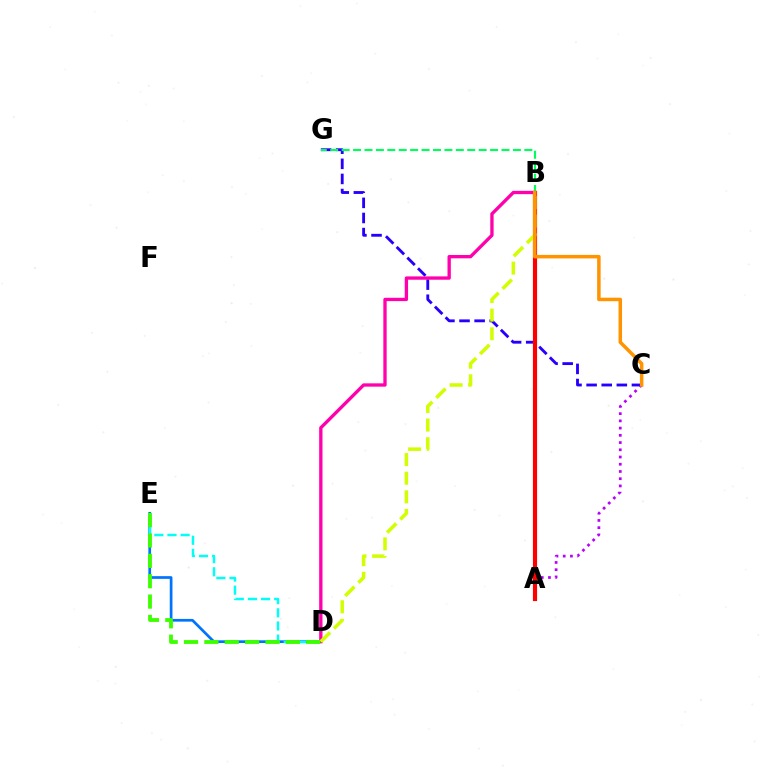{('A', 'C'): [{'color': '#b900ff', 'line_style': 'dotted', 'thickness': 1.96}], ('D', 'E'): [{'color': '#0074ff', 'line_style': 'solid', 'thickness': 1.95}, {'color': '#00fff6', 'line_style': 'dashed', 'thickness': 1.78}, {'color': '#3dff00', 'line_style': 'dashed', 'thickness': 2.77}], ('C', 'G'): [{'color': '#2500ff', 'line_style': 'dashed', 'thickness': 2.05}], ('B', 'D'): [{'color': '#ff00ac', 'line_style': 'solid', 'thickness': 2.39}, {'color': '#d1ff00', 'line_style': 'dashed', 'thickness': 2.53}], ('B', 'G'): [{'color': '#00ff5c', 'line_style': 'dashed', 'thickness': 1.55}], ('A', 'B'): [{'color': '#ff0000', 'line_style': 'solid', 'thickness': 2.98}], ('B', 'C'): [{'color': '#ff9400', 'line_style': 'solid', 'thickness': 2.52}]}